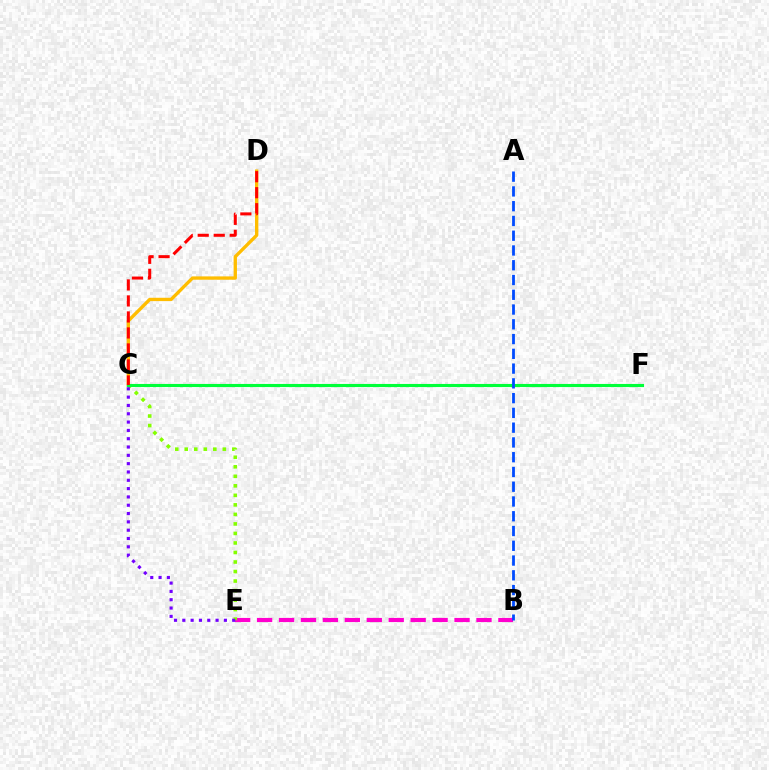{('C', 'F'): [{'color': '#00fff6', 'line_style': 'solid', 'thickness': 2.06}, {'color': '#00ff39', 'line_style': 'solid', 'thickness': 2.24}], ('B', 'E'): [{'color': '#ff00cf', 'line_style': 'dashed', 'thickness': 2.98}], ('C', 'D'): [{'color': '#ffbd00', 'line_style': 'solid', 'thickness': 2.4}, {'color': '#ff0000', 'line_style': 'dashed', 'thickness': 2.17}], ('C', 'E'): [{'color': '#84ff00', 'line_style': 'dotted', 'thickness': 2.59}, {'color': '#7200ff', 'line_style': 'dotted', 'thickness': 2.26}], ('A', 'B'): [{'color': '#004bff', 'line_style': 'dashed', 'thickness': 2.01}]}